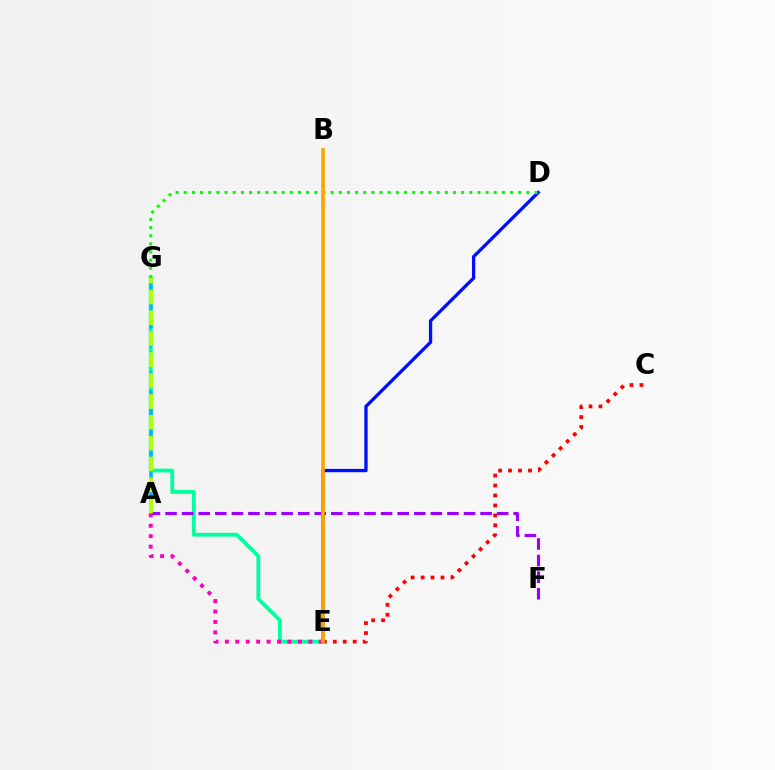{('E', 'G'): [{'color': '#00ff9d', 'line_style': 'solid', 'thickness': 2.75}], ('C', 'E'): [{'color': '#ff0000', 'line_style': 'dotted', 'thickness': 2.71}], ('A', 'F'): [{'color': '#9b00ff', 'line_style': 'dashed', 'thickness': 2.25}], ('A', 'G'): [{'color': '#00b5ff', 'line_style': 'dashed', 'thickness': 2.54}, {'color': '#b3ff00', 'line_style': 'dashed', 'thickness': 2.83}], ('D', 'E'): [{'color': '#0010ff', 'line_style': 'solid', 'thickness': 2.38}], ('D', 'G'): [{'color': '#08ff00', 'line_style': 'dotted', 'thickness': 2.22}], ('A', 'E'): [{'color': '#ff00bd', 'line_style': 'dotted', 'thickness': 2.84}], ('B', 'E'): [{'color': '#ffa500', 'line_style': 'solid', 'thickness': 2.65}]}